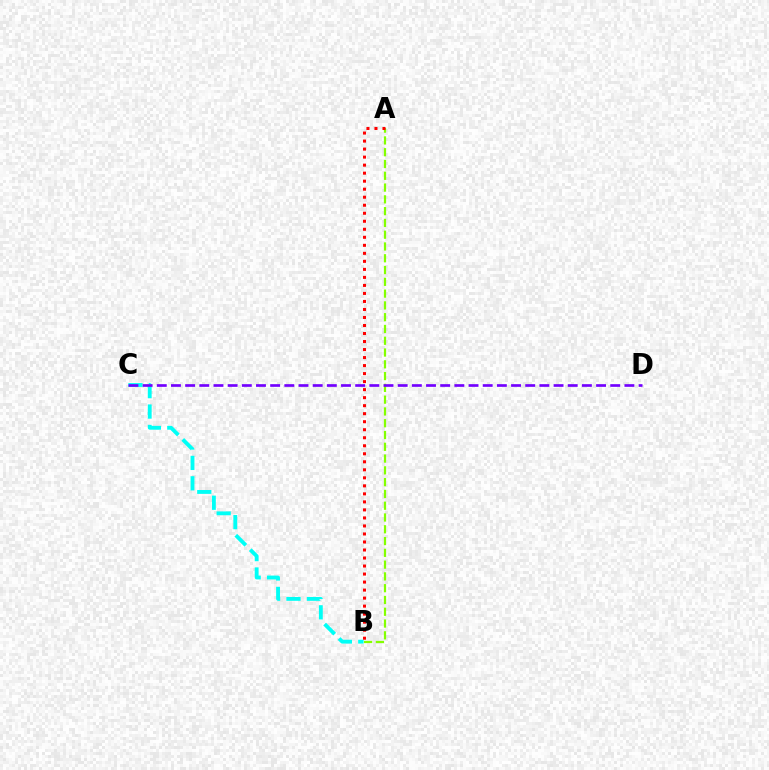{('A', 'B'): [{'color': '#84ff00', 'line_style': 'dashed', 'thickness': 1.6}, {'color': '#ff0000', 'line_style': 'dotted', 'thickness': 2.18}], ('B', 'C'): [{'color': '#00fff6', 'line_style': 'dashed', 'thickness': 2.77}], ('C', 'D'): [{'color': '#7200ff', 'line_style': 'dashed', 'thickness': 1.92}]}